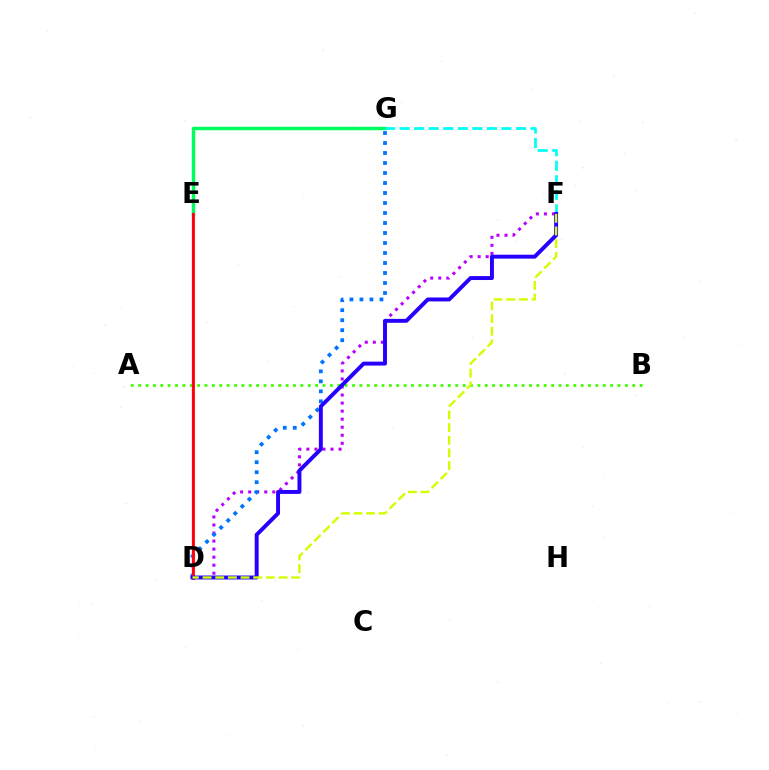{('D', 'F'): [{'color': '#b900ff', 'line_style': 'dotted', 'thickness': 2.19}, {'color': '#2500ff', 'line_style': 'solid', 'thickness': 2.83}, {'color': '#d1ff00', 'line_style': 'dashed', 'thickness': 1.72}], ('D', 'G'): [{'color': '#0074ff', 'line_style': 'dotted', 'thickness': 2.72}], ('E', 'G'): [{'color': '#00ff5c', 'line_style': 'solid', 'thickness': 2.5}], ('D', 'E'): [{'color': '#ff9400', 'line_style': 'solid', 'thickness': 2.03}, {'color': '#ff00ac', 'line_style': 'solid', 'thickness': 1.64}, {'color': '#ff0000', 'line_style': 'solid', 'thickness': 1.88}], ('A', 'B'): [{'color': '#3dff00', 'line_style': 'dotted', 'thickness': 2.0}], ('F', 'G'): [{'color': '#00fff6', 'line_style': 'dashed', 'thickness': 1.98}]}